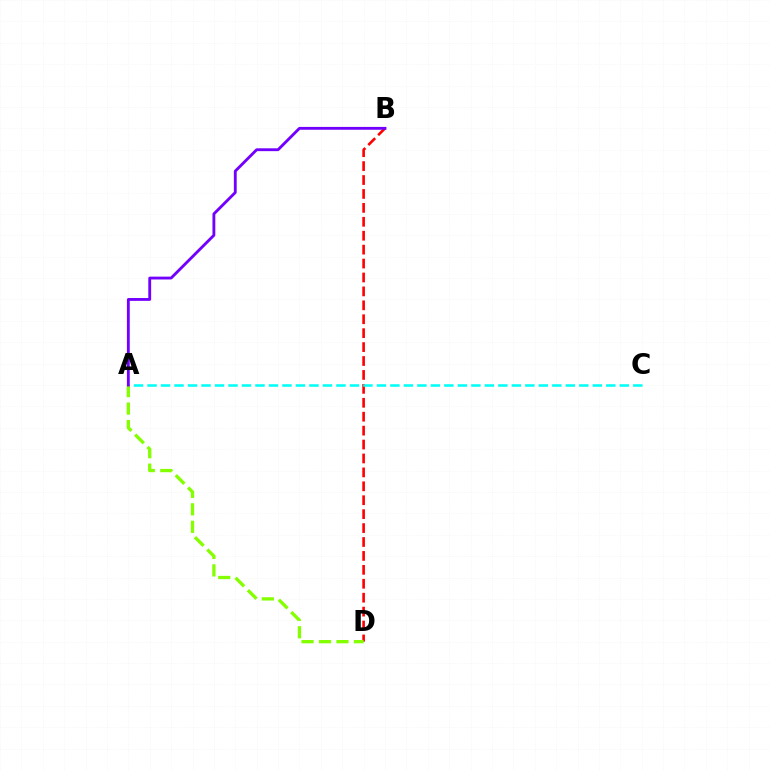{('B', 'D'): [{'color': '#ff0000', 'line_style': 'dashed', 'thickness': 1.89}], ('A', 'C'): [{'color': '#00fff6', 'line_style': 'dashed', 'thickness': 1.83}], ('A', 'D'): [{'color': '#84ff00', 'line_style': 'dashed', 'thickness': 2.37}], ('A', 'B'): [{'color': '#7200ff', 'line_style': 'solid', 'thickness': 2.05}]}